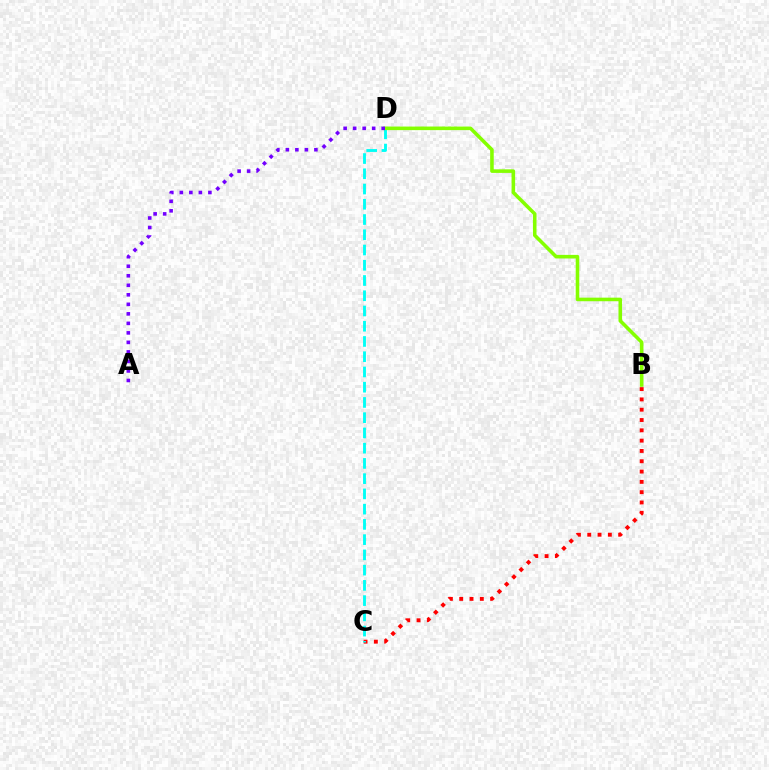{('B', 'C'): [{'color': '#ff0000', 'line_style': 'dotted', 'thickness': 2.8}], ('C', 'D'): [{'color': '#00fff6', 'line_style': 'dashed', 'thickness': 2.07}], ('B', 'D'): [{'color': '#84ff00', 'line_style': 'solid', 'thickness': 2.57}], ('A', 'D'): [{'color': '#7200ff', 'line_style': 'dotted', 'thickness': 2.59}]}